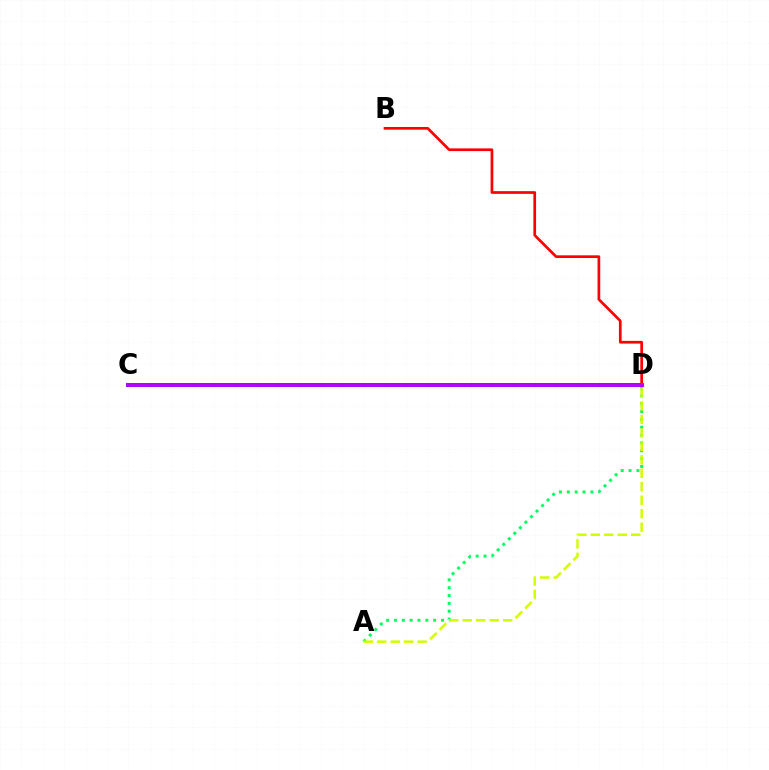{('A', 'D'): [{'color': '#00ff5c', 'line_style': 'dotted', 'thickness': 2.13}, {'color': '#d1ff00', 'line_style': 'dashed', 'thickness': 1.83}], ('C', 'D'): [{'color': '#0074ff', 'line_style': 'solid', 'thickness': 2.9}, {'color': '#b900ff', 'line_style': 'solid', 'thickness': 2.77}], ('B', 'D'): [{'color': '#ff0000', 'line_style': 'solid', 'thickness': 1.94}]}